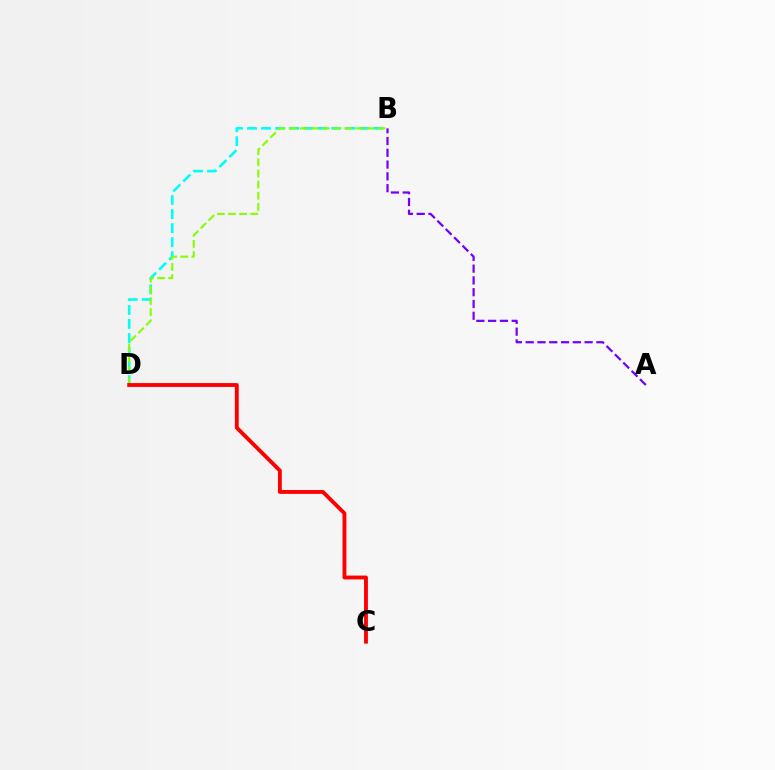{('B', 'D'): [{'color': '#00fff6', 'line_style': 'dashed', 'thickness': 1.91}, {'color': '#84ff00', 'line_style': 'dashed', 'thickness': 1.51}], ('C', 'D'): [{'color': '#ff0000', 'line_style': 'solid', 'thickness': 2.79}], ('A', 'B'): [{'color': '#7200ff', 'line_style': 'dashed', 'thickness': 1.6}]}